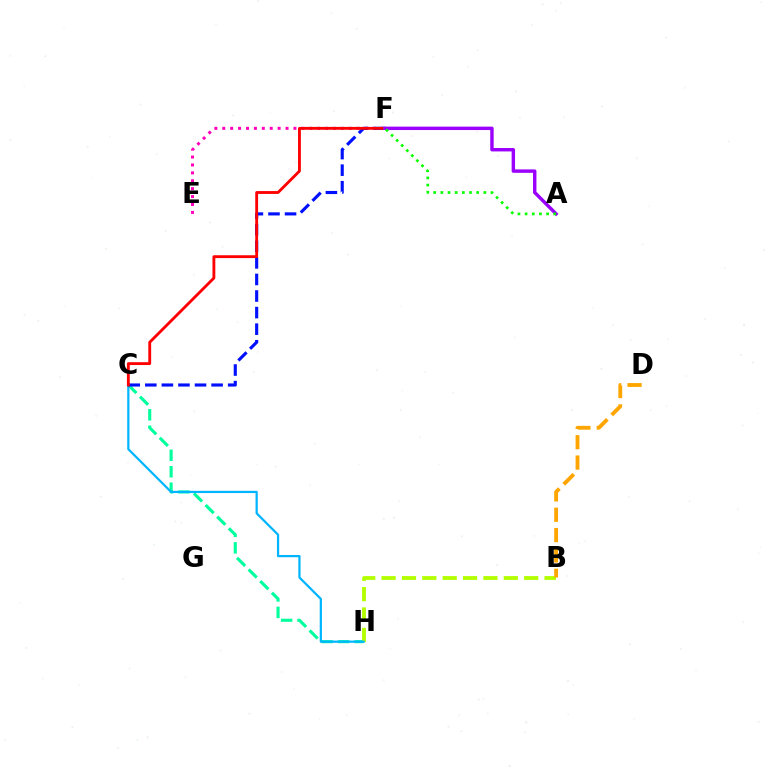{('C', 'H'): [{'color': '#00ff9d', 'line_style': 'dashed', 'thickness': 2.24}, {'color': '#00b5ff', 'line_style': 'solid', 'thickness': 1.61}], ('E', 'F'): [{'color': '#ff00bd', 'line_style': 'dotted', 'thickness': 2.15}], ('B', 'H'): [{'color': '#b3ff00', 'line_style': 'dashed', 'thickness': 2.77}], ('C', 'F'): [{'color': '#0010ff', 'line_style': 'dashed', 'thickness': 2.25}, {'color': '#ff0000', 'line_style': 'solid', 'thickness': 2.05}], ('A', 'F'): [{'color': '#9b00ff', 'line_style': 'solid', 'thickness': 2.46}, {'color': '#08ff00', 'line_style': 'dotted', 'thickness': 1.95}], ('B', 'D'): [{'color': '#ffa500', 'line_style': 'dashed', 'thickness': 2.76}]}